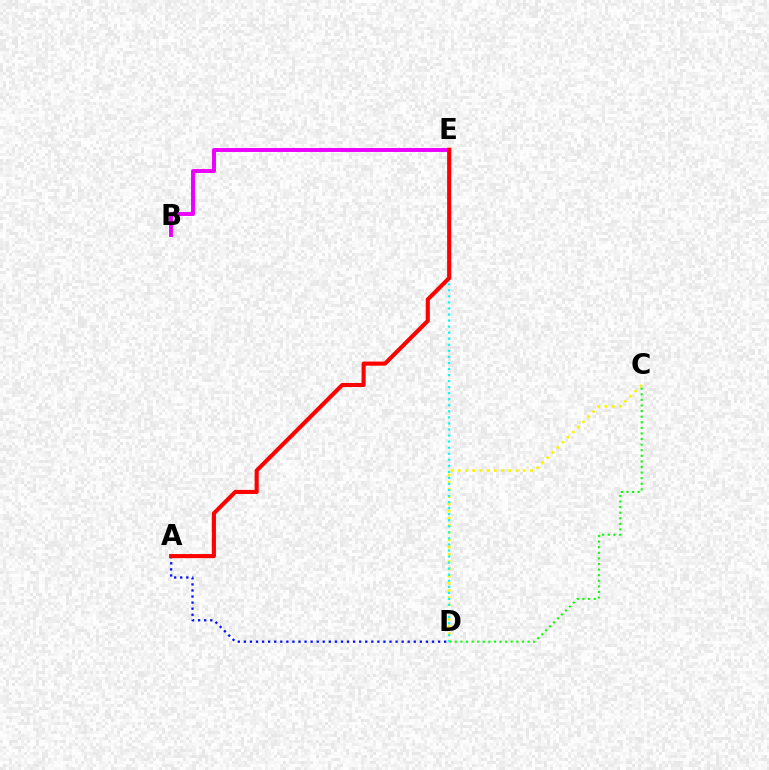{('C', 'D'): [{'color': '#fcf500', 'line_style': 'dotted', 'thickness': 1.96}, {'color': '#08ff00', 'line_style': 'dotted', 'thickness': 1.52}], ('A', 'D'): [{'color': '#0010ff', 'line_style': 'dotted', 'thickness': 1.65}], ('D', 'E'): [{'color': '#00fff6', 'line_style': 'dotted', 'thickness': 1.64}], ('B', 'E'): [{'color': '#ee00ff', 'line_style': 'solid', 'thickness': 2.84}], ('A', 'E'): [{'color': '#ff0000', 'line_style': 'solid', 'thickness': 2.95}]}